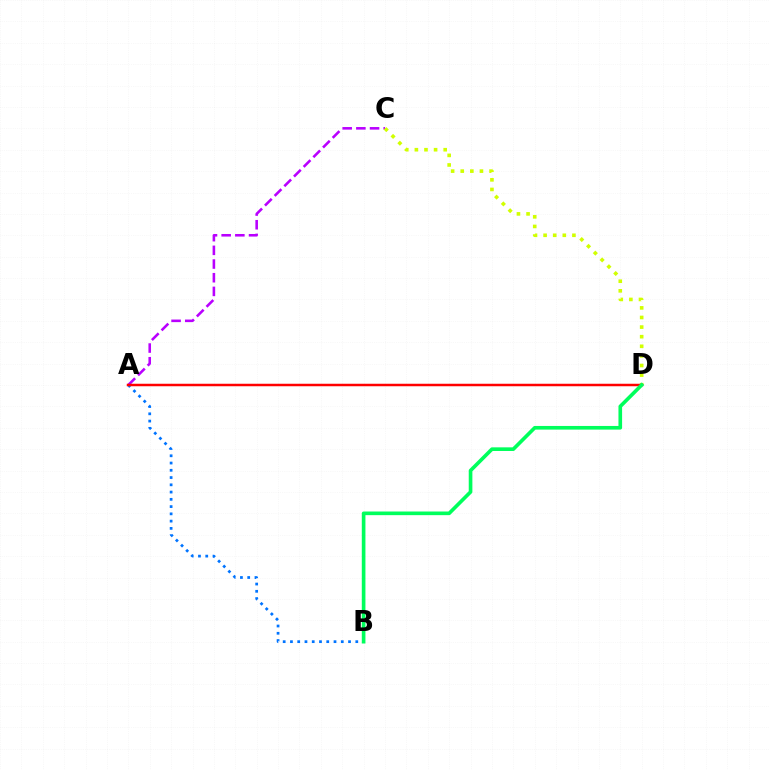{('A', 'C'): [{'color': '#b900ff', 'line_style': 'dashed', 'thickness': 1.86}], ('A', 'B'): [{'color': '#0074ff', 'line_style': 'dotted', 'thickness': 1.97}], ('C', 'D'): [{'color': '#d1ff00', 'line_style': 'dotted', 'thickness': 2.61}], ('A', 'D'): [{'color': '#ff0000', 'line_style': 'solid', 'thickness': 1.79}], ('B', 'D'): [{'color': '#00ff5c', 'line_style': 'solid', 'thickness': 2.62}]}